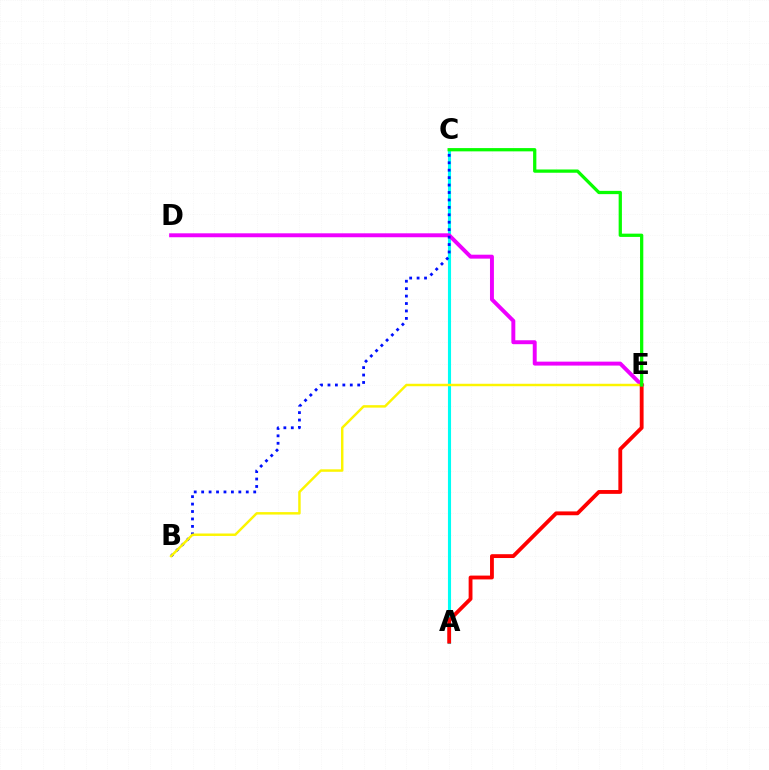{('A', 'C'): [{'color': '#00fff6', 'line_style': 'solid', 'thickness': 2.24}], ('D', 'E'): [{'color': '#ee00ff', 'line_style': 'solid', 'thickness': 2.83}], ('B', 'C'): [{'color': '#0010ff', 'line_style': 'dotted', 'thickness': 2.02}], ('B', 'E'): [{'color': '#fcf500', 'line_style': 'solid', 'thickness': 1.77}], ('A', 'E'): [{'color': '#ff0000', 'line_style': 'solid', 'thickness': 2.76}], ('C', 'E'): [{'color': '#08ff00', 'line_style': 'solid', 'thickness': 2.35}]}